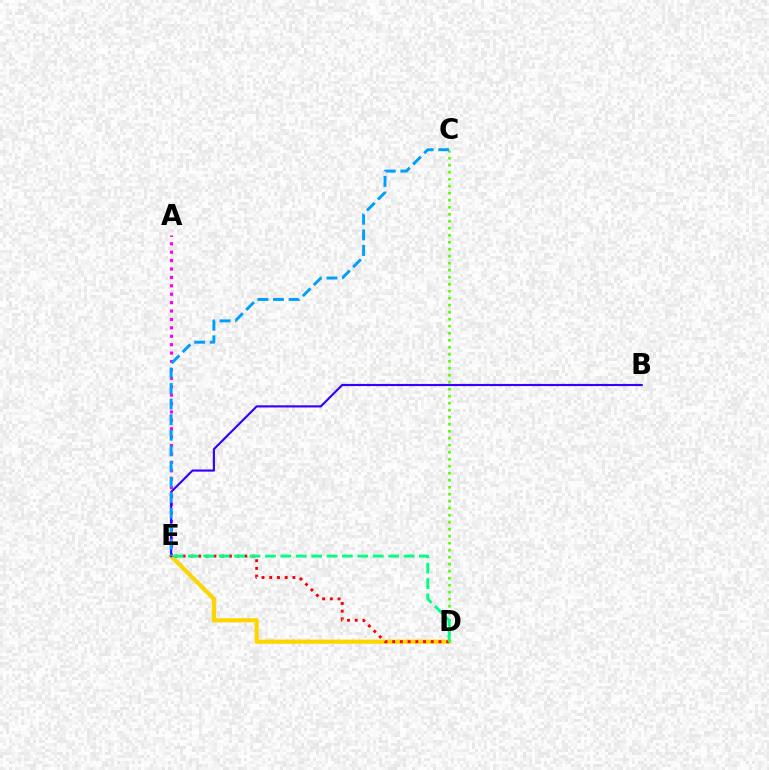{('D', 'E'): [{'color': '#ffd500', 'line_style': 'solid', 'thickness': 3.0}, {'color': '#ff0000', 'line_style': 'dotted', 'thickness': 2.1}, {'color': '#00ff86', 'line_style': 'dashed', 'thickness': 2.09}], ('A', 'E'): [{'color': '#ff00ed', 'line_style': 'dotted', 'thickness': 2.28}], ('B', 'E'): [{'color': '#3700ff', 'line_style': 'solid', 'thickness': 1.55}], ('C', 'D'): [{'color': '#4fff00', 'line_style': 'dotted', 'thickness': 1.9}], ('C', 'E'): [{'color': '#009eff', 'line_style': 'dashed', 'thickness': 2.12}]}